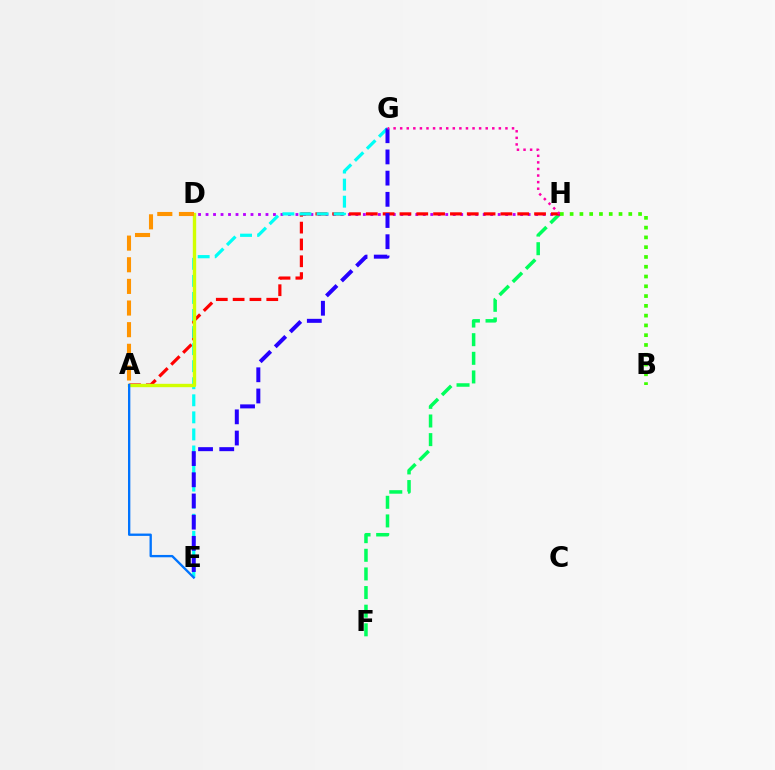{('F', 'H'): [{'color': '#00ff5c', 'line_style': 'dashed', 'thickness': 2.53}], ('D', 'H'): [{'color': '#b900ff', 'line_style': 'dotted', 'thickness': 2.04}], ('A', 'H'): [{'color': '#ff0000', 'line_style': 'dashed', 'thickness': 2.29}], ('E', 'G'): [{'color': '#00fff6', 'line_style': 'dashed', 'thickness': 2.32}, {'color': '#2500ff', 'line_style': 'dashed', 'thickness': 2.88}], ('A', 'D'): [{'color': '#d1ff00', 'line_style': 'solid', 'thickness': 2.42}, {'color': '#ff9400', 'line_style': 'dashed', 'thickness': 2.94}], ('G', 'H'): [{'color': '#ff00ac', 'line_style': 'dotted', 'thickness': 1.79}], ('A', 'E'): [{'color': '#0074ff', 'line_style': 'solid', 'thickness': 1.68}], ('B', 'H'): [{'color': '#3dff00', 'line_style': 'dotted', 'thickness': 2.66}]}